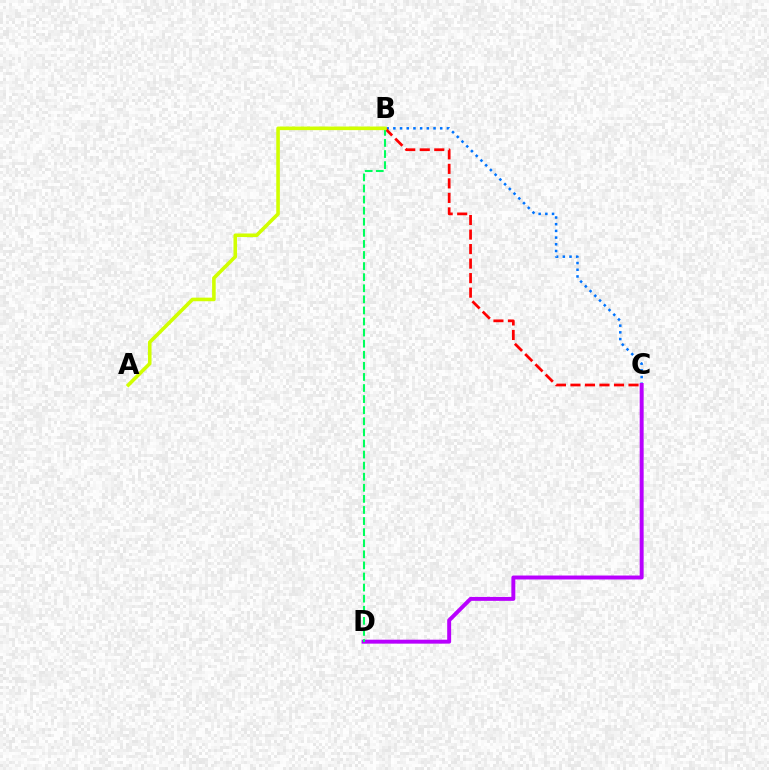{('B', 'C'): [{'color': '#0074ff', 'line_style': 'dotted', 'thickness': 1.82}, {'color': '#ff0000', 'line_style': 'dashed', 'thickness': 1.97}], ('C', 'D'): [{'color': '#b900ff', 'line_style': 'solid', 'thickness': 2.83}], ('B', 'D'): [{'color': '#00ff5c', 'line_style': 'dashed', 'thickness': 1.51}], ('A', 'B'): [{'color': '#d1ff00', 'line_style': 'solid', 'thickness': 2.59}]}